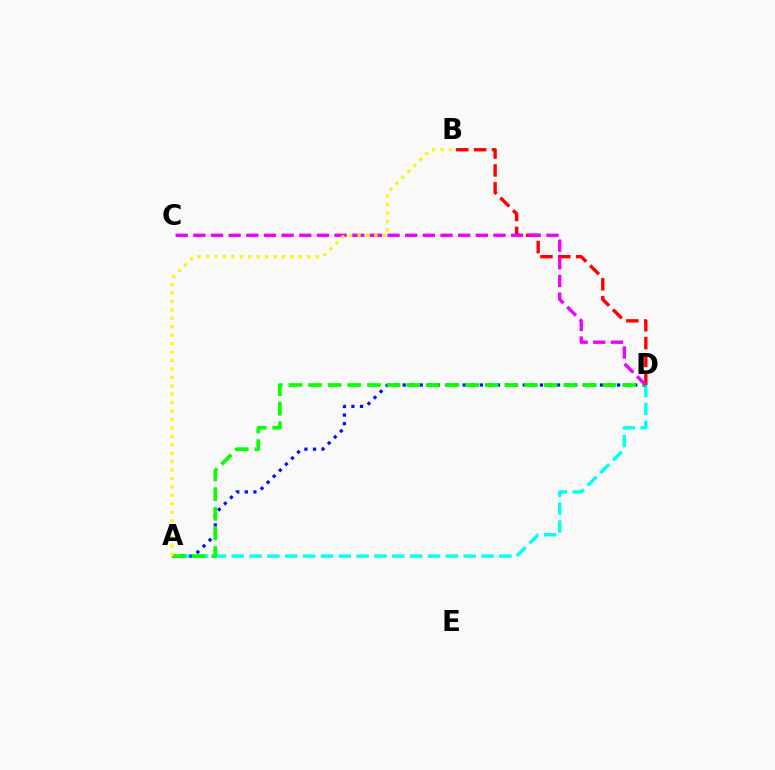{('B', 'D'): [{'color': '#ff0000', 'line_style': 'dashed', 'thickness': 2.43}], ('A', 'D'): [{'color': '#00fff6', 'line_style': 'dashed', 'thickness': 2.42}, {'color': '#0010ff', 'line_style': 'dotted', 'thickness': 2.33}, {'color': '#08ff00', 'line_style': 'dashed', 'thickness': 2.67}], ('C', 'D'): [{'color': '#ee00ff', 'line_style': 'dashed', 'thickness': 2.4}], ('A', 'B'): [{'color': '#fcf500', 'line_style': 'dotted', 'thickness': 2.29}]}